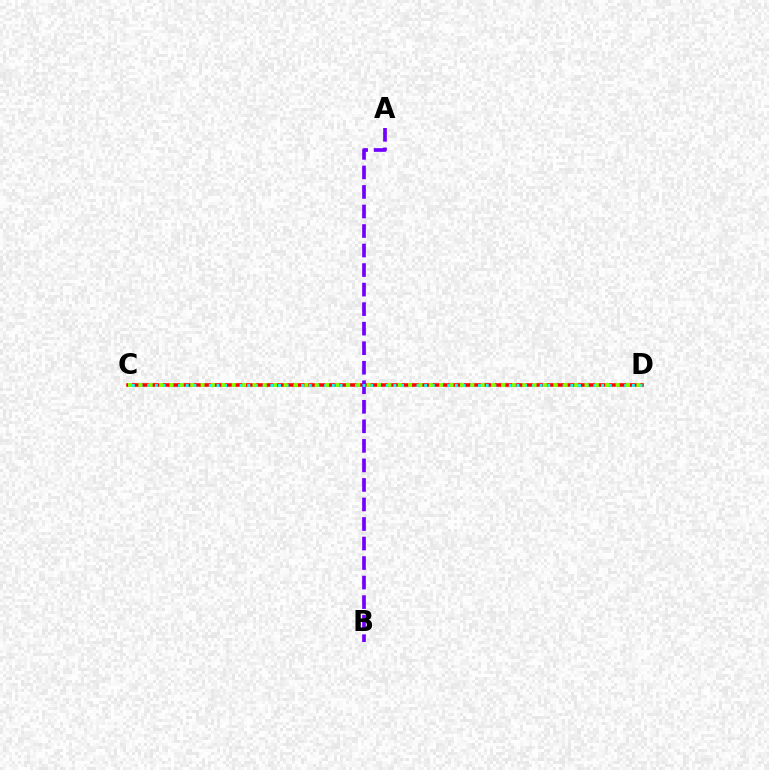{('C', 'D'): [{'color': '#ff0000', 'line_style': 'solid', 'thickness': 2.56}, {'color': '#00fff6', 'line_style': 'dotted', 'thickness': 2.09}, {'color': '#84ff00', 'line_style': 'dotted', 'thickness': 2.82}], ('A', 'B'): [{'color': '#7200ff', 'line_style': 'dashed', 'thickness': 2.65}]}